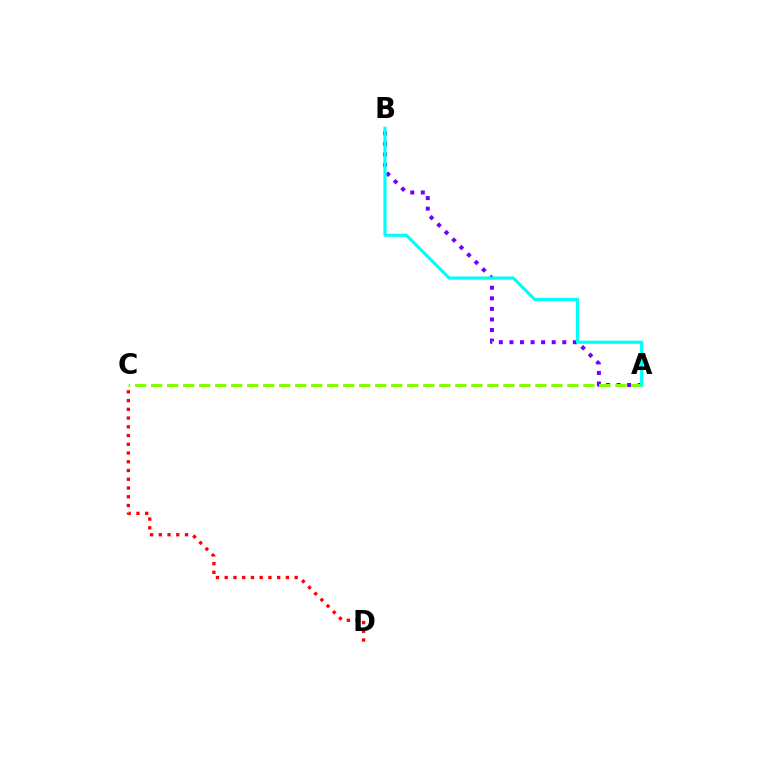{('A', 'B'): [{'color': '#7200ff', 'line_style': 'dotted', 'thickness': 2.87}, {'color': '#00fff6', 'line_style': 'solid', 'thickness': 2.28}], ('A', 'C'): [{'color': '#84ff00', 'line_style': 'dashed', 'thickness': 2.17}], ('C', 'D'): [{'color': '#ff0000', 'line_style': 'dotted', 'thickness': 2.38}]}